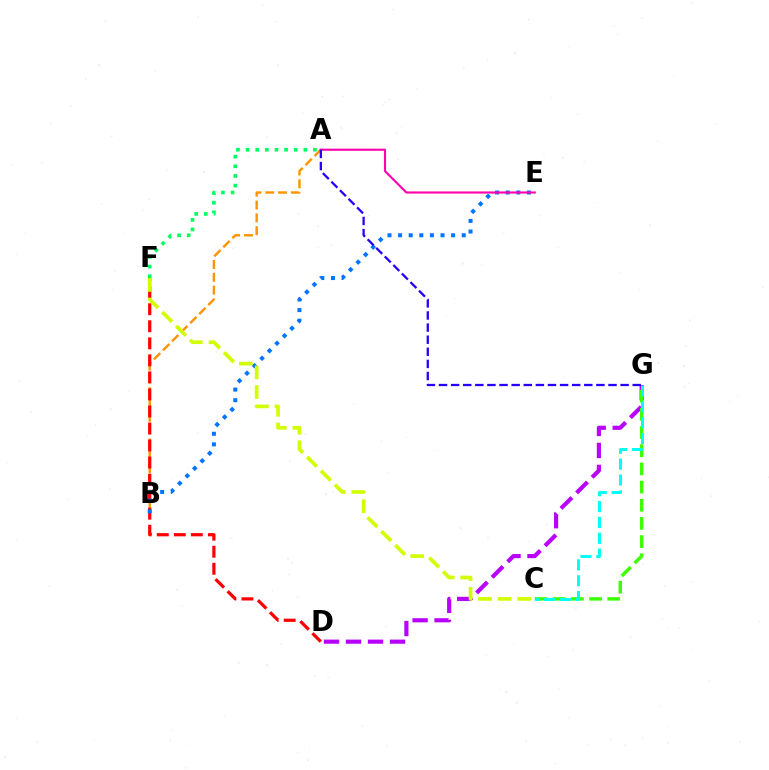{('A', 'F'): [{'color': '#00ff5c', 'line_style': 'dotted', 'thickness': 2.62}], ('D', 'G'): [{'color': '#b900ff', 'line_style': 'dashed', 'thickness': 2.99}], ('A', 'B'): [{'color': '#ff9400', 'line_style': 'dashed', 'thickness': 1.74}], ('D', 'F'): [{'color': '#ff0000', 'line_style': 'dashed', 'thickness': 2.31}], ('C', 'G'): [{'color': '#3dff00', 'line_style': 'dashed', 'thickness': 2.47}, {'color': '#00fff6', 'line_style': 'dashed', 'thickness': 2.15}], ('B', 'E'): [{'color': '#0074ff', 'line_style': 'dotted', 'thickness': 2.88}], ('A', 'E'): [{'color': '#ff00ac', 'line_style': 'solid', 'thickness': 1.53}], ('A', 'G'): [{'color': '#2500ff', 'line_style': 'dashed', 'thickness': 1.64}], ('C', 'F'): [{'color': '#d1ff00', 'line_style': 'dashed', 'thickness': 2.66}]}